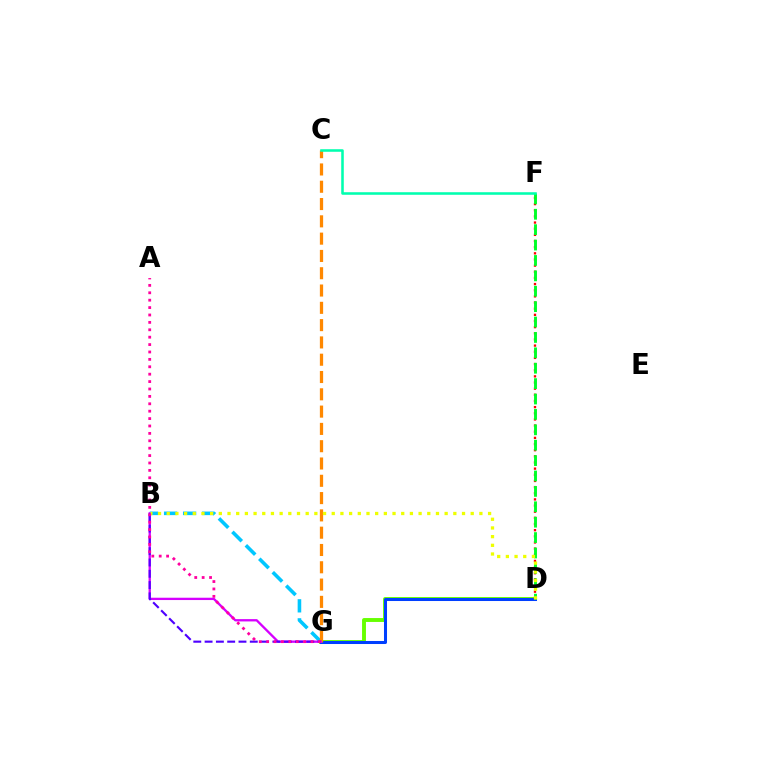{('B', 'G'): [{'color': '#00c7ff', 'line_style': 'dashed', 'thickness': 2.58}, {'color': '#d600ff', 'line_style': 'solid', 'thickness': 1.67}, {'color': '#4f00ff', 'line_style': 'dashed', 'thickness': 1.54}], ('D', 'G'): [{'color': '#66ff00', 'line_style': 'solid', 'thickness': 2.81}, {'color': '#003fff', 'line_style': 'solid', 'thickness': 2.18}], ('D', 'F'): [{'color': '#ff0000', 'line_style': 'dotted', 'thickness': 1.67}, {'color': '#00ff27', 'line_style': 'dashed', 'thickness': 2.09}], ('C', 'G'): [{'color': '#ff8800', 'line_style': 'dashed', 'thickness': 2.35}], ('C', 'F'): [{'color': '#00ffaf', 'line_style': 'solid', 'thickness': 1.84}], ('B', 'D'): [{'color': '#eeff00', 'line_style': 'dotted', 'thickness': 2.36}], ('A', 'G'): [{'color': '#ff00a0', 'line_style': 'dotted', 'thickness': 2.01}]}